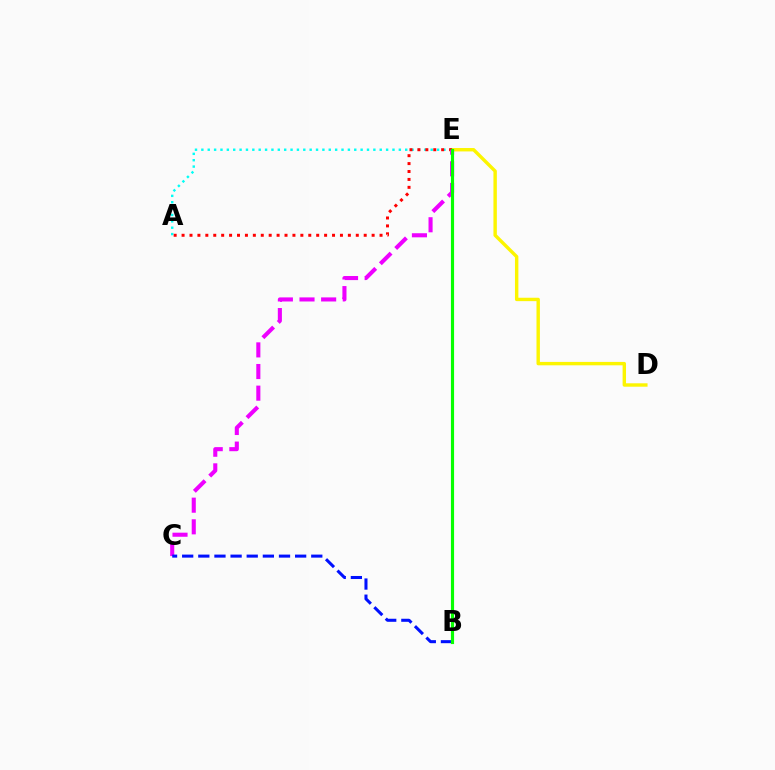{('D', 'E'): [{'color': '#fcf500', 'line_style': 'solid', 'thickness': 2.45}], ('A', 'E'): [{'color': '#00fff6', 'line_style': 'dotted', 'thickness': 1.73}, {'color': '#ff0000', 'line_style': 'dotted', 'thickness': 2.15}], ('C', 'E'): [{'color': '#ee00ff', 'line_style': 'dashed', 'thickness': 2.94}], ('B', 'C'): [{'color': '#0010ff', 'line_style': 'dashed', 'thickness': 2.19}], ('B', 'E'): [{'color': '#08ff00', 'line_style': 'solid', 'thickness': 2.27}]}